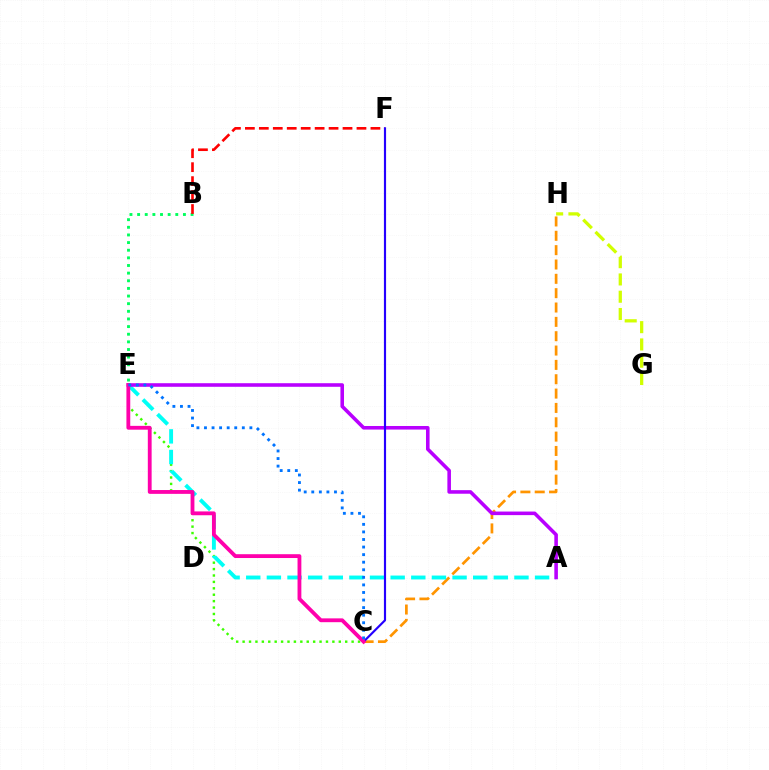{('G', 'H'): [{'color': '#d1ff00', 'line_style': 'dashed', 'thickness': 2.35}], ('B', 'E'): [{'color': '#00ff5c', 'line_style': 'dotted', 'thickness': 2.07}], ('C', 'E'): [{'color': '#3dff00', 'line_style': 'dotted', 'thickness': 1.74}, {'color': '#ff00ac', 'line_style': 'solid', 'thickness': 2.75}, {'color': '#0074ff', 'line_style': 'dotted', 'thickness': 2.06}], ('B', 'F'): [{'color': '#ff0000', 'line_style': 'dashed', 'thickness': 1.89}], ('C', 'H'): [{'color': '#ff9400', 'line_style': 'dashed', 'thickness': 1.95}], ('A', 'E'): [{'color': '#00fff6', 'line_style': 'dashed', 'thickness': 2.8}, {'color': '#b900ff', 'line_style': 'solid', 'thickness': 2.57}], ('C', 'F'): [{'color': '#2500ff', 'line_style': 'solid', 'thickness': 1.56}]}